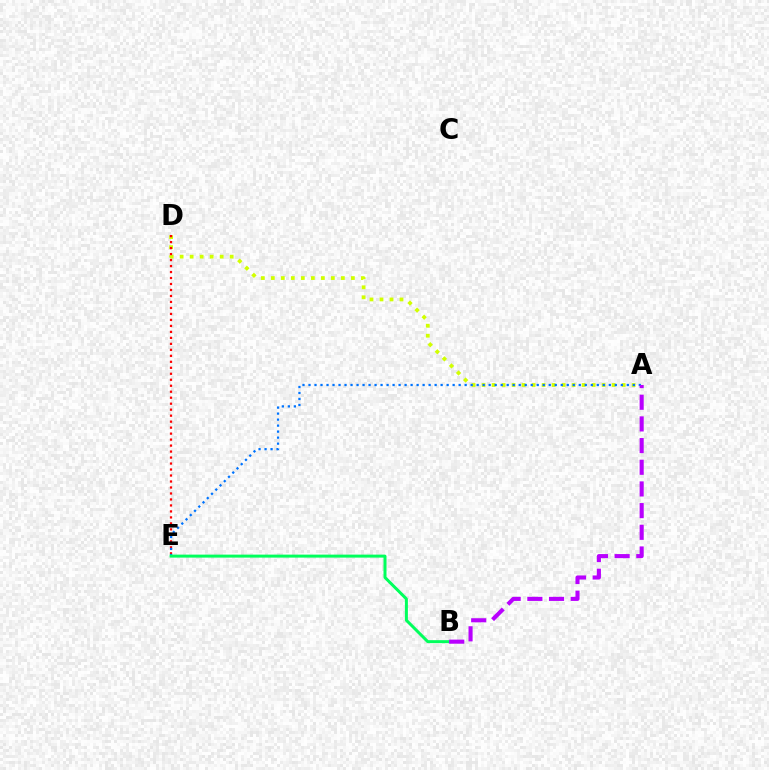{('A', 'D'): [{'color': '#d1ff00', 'line_style': 'dotted', 'thickness': 2.72}], ('D', 'E'): [{'color': '#ff0000', 'line_style': 'dotted', 'thickness': 1.63}], ('A', 'E'): [{'color': '#0074ff', 'line_style': 'dotted', 'thickness': 1.63}], ('B', 'E'): [{'color': '#00ff5c', 'line_style': 'solid', 'thickness': 2.15}], ('A', 'B'): [{'color': '#b900ff', 'line_style': 'dashed', 'thickness': 2.94}]}